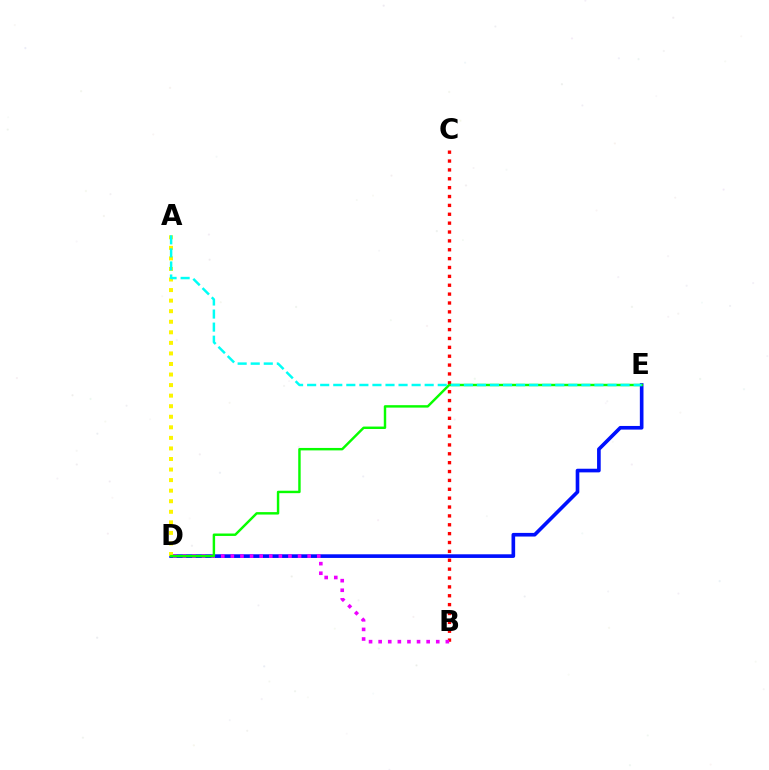{('D', 'E'): [{'color': '#0010ff', 'line_style': 'solid', 'thickness': 2.62}, {'color': '#08ff00', 'line_style': 'solid', 'thickness': 1.76}], ('B', 'C'): [{'color': '#ff0000', 'line_style': 'dotted', 'thickness': 2.41}], ('A', 'D'): [{'color': '#fcf500', 'line_style': 'dotted', 'thickness': 2.87}], ('B', 'D'): [{'color': '#ee00ff', 'line_style': 'dotted', 'thickness': 2.61}], ('A', 'E'): [{'color': '#00fff6', 'line_style': 'dashed', 'thickness': 1.77}]}